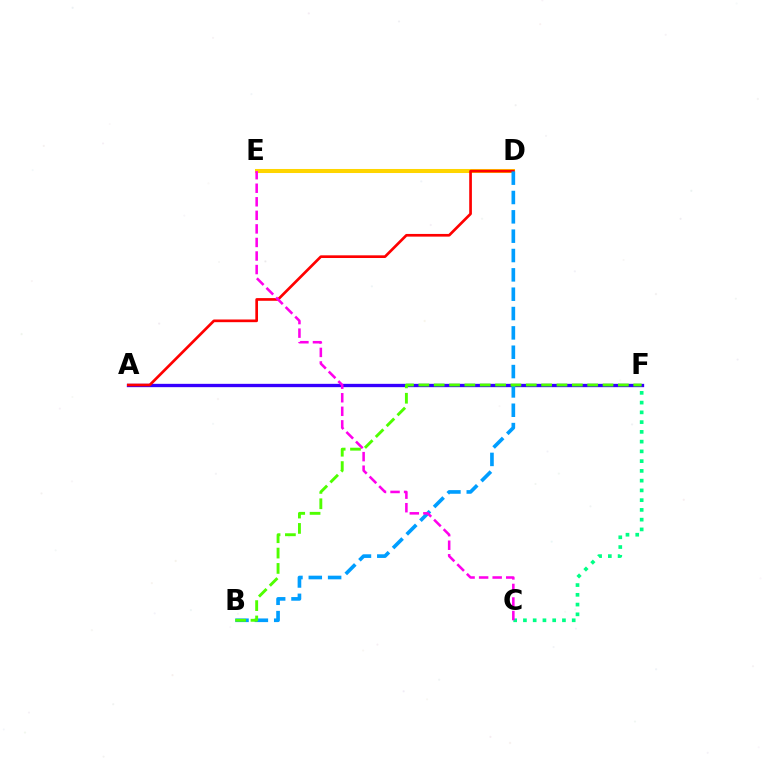{('C', 'F'): [{'color': '#00ff86', 'line_style': 'dotted', 'thickness': 2.65}], ('D', 'E'): [{'color': '#ffd500', 'line_style': 'solid', 'thickness': 2.91}], ('A', 'F'): [{'color': '#3700ff', 'line_style': 'solid', 'thickness': 2.4}], ('A', 'D'): [{'color': '#ff0000', 'line_style': 'solid', 'thickness': 1.93}], ('B', 'D'): [{'color': '#009eff', 'line_style': 'dashed', 'thickness': 2.63}], ('C', 'E'): [{'color': '#ff00ed', 'line_style': 'dashed', 'thickness': 1.84}], ('B', 'F'): [{'color': '#4fff00', 'line_style': 'dashed', 'thickness': 2.09}]}